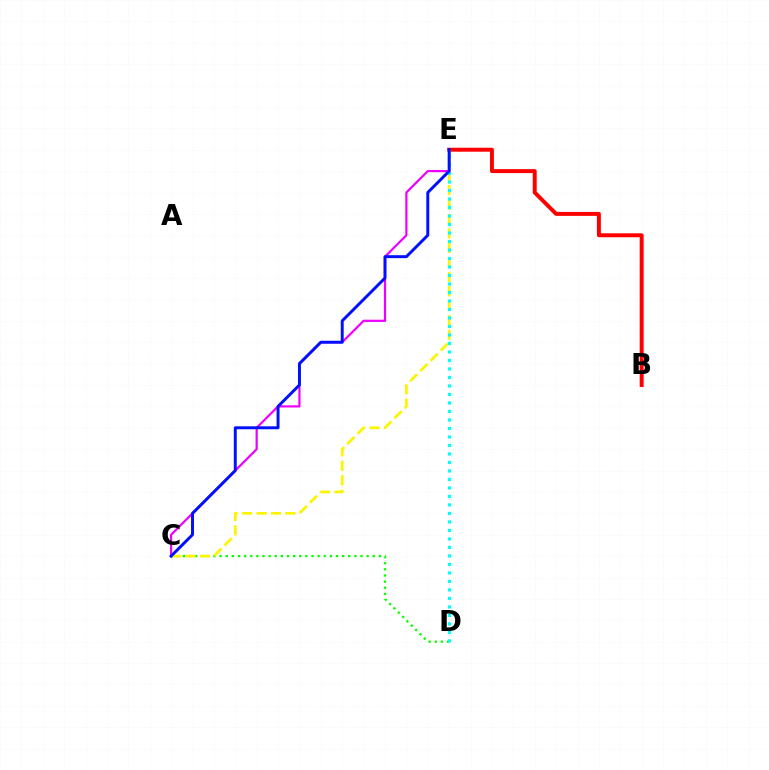{('C', 'E'): [{'color': '#ee00ff', 'line_style': 'solid', 'thickness': 1.59}, {'color': '#fcf500', 'line_style': 'dashed', 'thickness': 1.96}, {'color': '#0010ff', 'line_style': 'solid', 'thickness': 2.13}], ('B', 'E'): [{'color': '#ff0000', 'line_style': 'solid', 'thickness': 2.85}], ('C', 'D'): [{'color': '#08ff00', 'line_style': 'dotted', 'thickness': 1.66}], ('D', 'E'): [{'color': '#00fff6', 'line_style': 'dotted', 'thickness': 2.31}]}